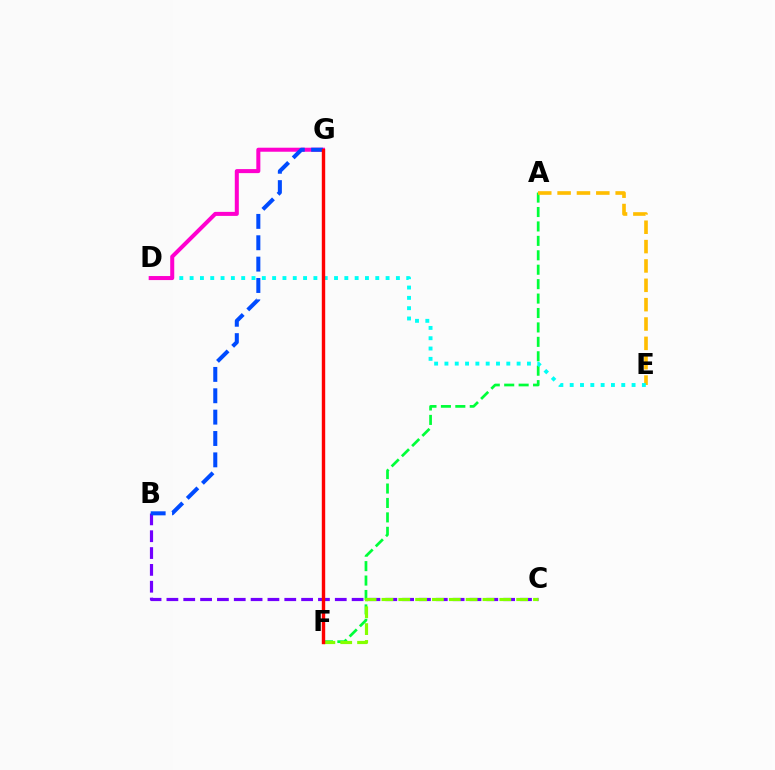{('A', 'F'): [{'color': '#00ff39', 'line_style': 'dashed', 'thickness': 1.96}], ('A', 'E'): [{'color': '#ffbd00', 'line_style': 'dashed', 'thickness': 2.63}], ('D', 'E'): [{'color': '#00fff6', 'line_style': 'dotted', 'thickness': 2.8}], ('B', 'C'): [{'color': '#7200ff', 'line_style': 'dashed', 'thickness': 2.29}], ('C', 'F'): [{'color': '#84ff00', 'line_style': 'dashed', 'thickness': 2.29}], ('D', 'G'): [{'color': '#ff00cf', 'line_style': 'solid', 'thickness': 2.9}], ('B', 'G'): [{'color': '#004bff', 'line_style': 'dashed', 'thickness': 2.9}], ('F', 'G'): [{'color': '#ff0000', 'line_style': 'solid', 'thickness': 2.45}]}